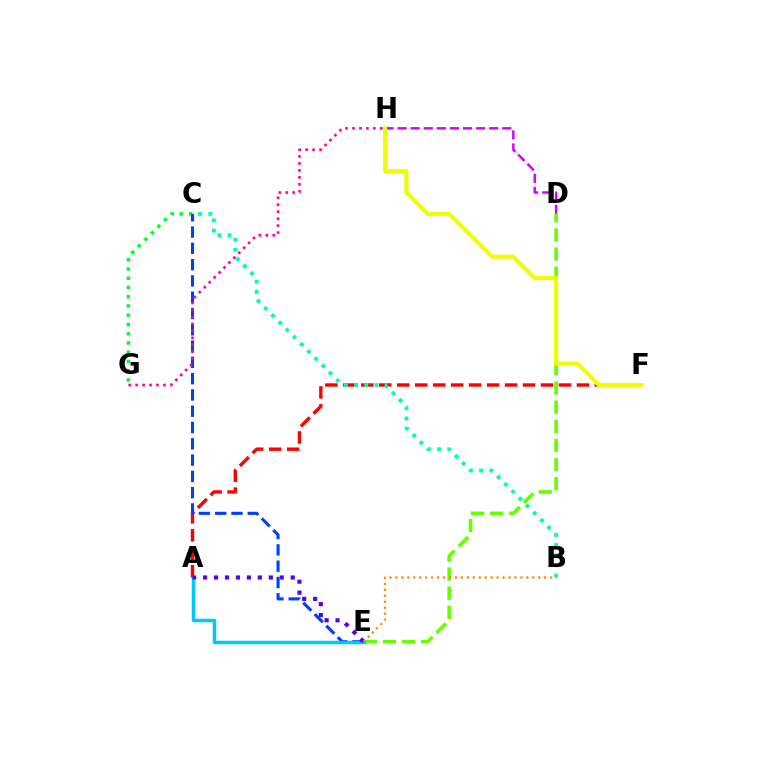{('D', 'E'): [{'color': '#66ff00', 'line_style': 'dashed', 'thickness': 2.6}], ('A', 'F'): [{'color': '#ff0000', 'line_style': 'dashed', 'thickness': 2.44}], ('C', 'G'): [{'color': '#00ff27', 'line_style': 'dotted', 'thickness': 2.51}], ('C', 'E'): [{'color': '#003fff', 'line_style': 'dashed', 'thickness': 2.21}], ('D', 'H'): [{'color': '#d600ff', 'line_style': 'dashed', 'thickness': 1.78}], ('G', 'H'): [{'color': '#ff00a0', 'line_style': 'dotted', 'thickness': 1.89}], ('A', 'E'): [{'color': '#00c7ff', 'line_style': 'solid', 'thickness': 2.51}, {'color': '#4f00ff', 'line_style': 'dotted', 'thickness': 2.98}], ('F', 'H'): [{'color': '#eeff00', 'line_style': 'solid', 'thickness': 2.97}], ('B', 'C'): [{'color': '#00ffaf', 'line_style': 'dotted', 'thickness': 2.76}], ('B', 'E'): [{'color': '#ff8800', 'line_style': 'dotted', 'thickness': 1.62}]}